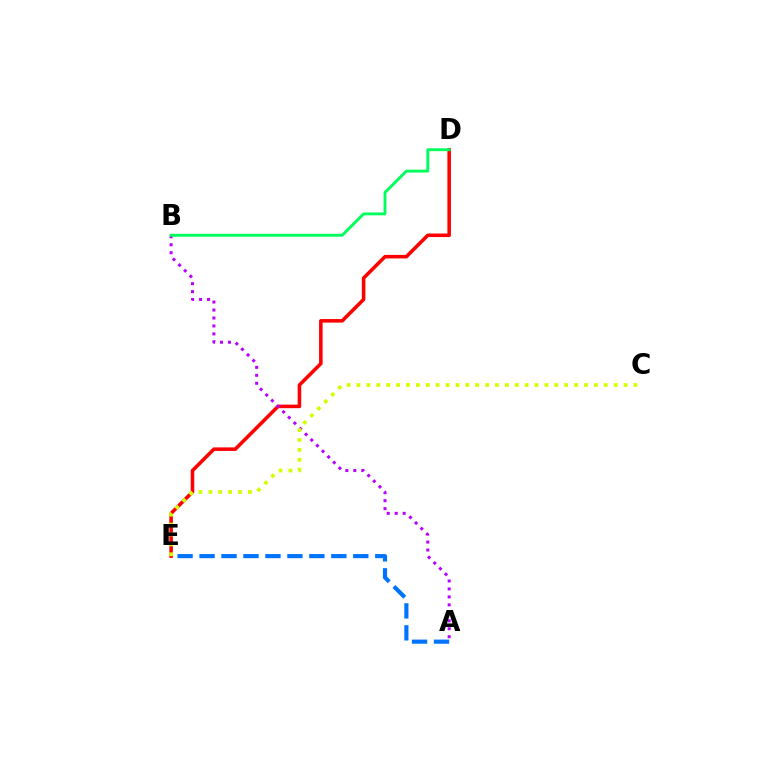{('A', 'E'): [{'color': '#0074ff', 'line_style': 'dashed', 'thickness': 2.98}], ('D', 'E'): [{'color': '#ff0000', 'line_style': 'solid', 'thickness': 2.55}], ('A', 'B'): [{'color': '#b900ff', 'line_style': 'dotted', 'thickness': 2.16}], ('C', 'E'): [{'color': '#d1ff00', 'line_style': 'dotted', 'thickness': 2.69}], ('B', 'D'): [{'color': '#00ff5c', 'line_style': 'solid', 'thickness': 2.07}]}